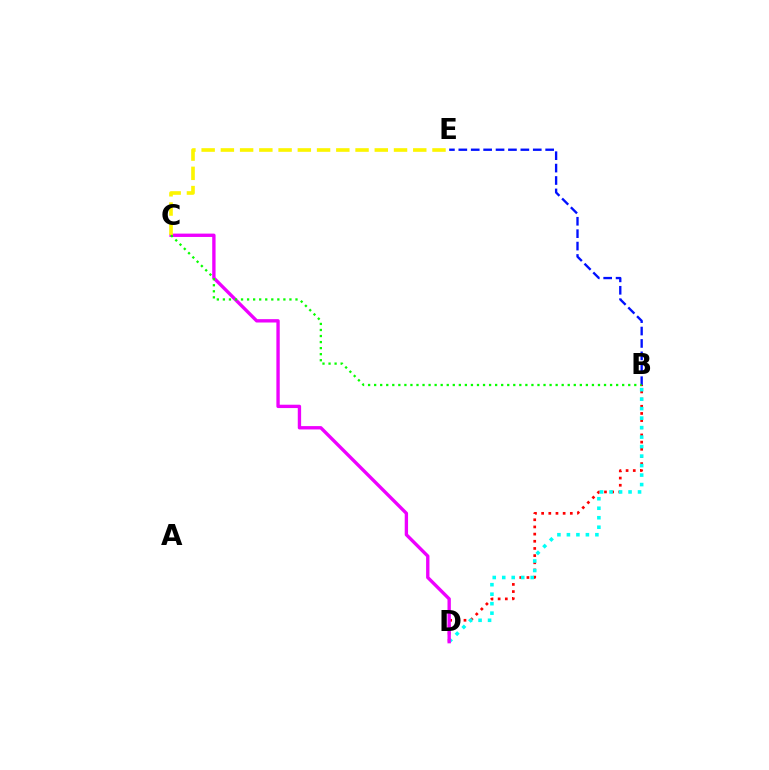{('B', 'D'): [{'color': '#ff0000', 'line_style': 'dotted', 'thickness': 1.95}, {'color': '#00fff6', 'line_style': 'dotted', 'thickness': 2.58}], ('B', 'E'): [{'color': '#0010ff', 'line_style': 'dashed', 'thickness': 1.69}], ('C', 'D'): [{'color': '#ee00ff', 'line_style': 'solid', 'thickness': 2.41}], ('C', 'E'): [{'color': '#fcf500', 'line_style': 'dashed', 'thickness': 2.61}], ('B', 'C'): [{'color': '#08ff00', 'line_style': 'dotted', 'thickness': 1.64}]}